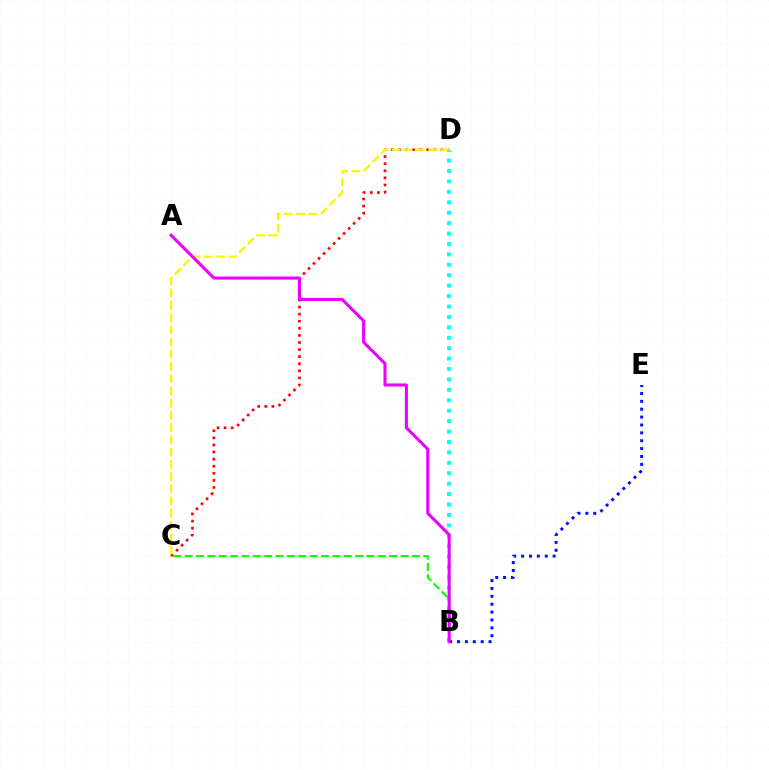{('C', 'D'): [{'color': '#ff0000', 'line_style': 'dotted', 'thickness': 1.93}, {'color': '#fcf500', 'line_style': 'dashed', 'thickness': 1.66}], ('B', 'C'): [{'color': '#08ff00', 'line_style': 'dashed', 'thickness': 1.54}], ('B', 'D'): [{'color': '#00fff6', 'line_style': 'dotted', 'thickness': 2.83}], ('B', 'E'): [{'color': '#0010ff', 'line_style': 'dotted', 'thickness': 2.14}], ('A', 'B'): [{'color': '#ee00ff', 'line_style': 'solid', 'thickness': 2.22}]}